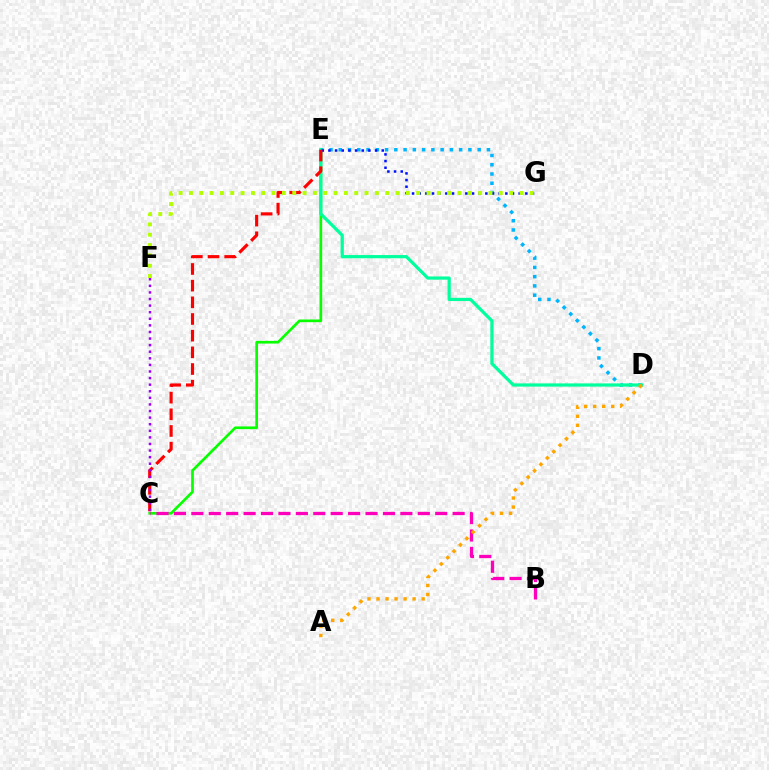{('C', 'E'): [{'color': '#08ff00', 'line_style': 'solid', 'thickness': 1.94}, {'color': '#ff0000', 'line_style': 'dashed', 'thickness': 2.26}], ('D', 'E'): [{'color': '#00b5ff', 'line_style': 'dotted', 'thickness': 2.52}, {'color': '#00ff9d', 'line_style': 'solid', 'thickness': 2.31}], ('B', 'C'): [{'color': '#ff00bd', 'line_style': 'dashed', 'thickness': 2.37}], ('A', 'D'): [{'color': '#ffa500', 'line_style': 'dotted', 'thickness': 2.45}], ('E', 'G'): [{'color': '#0010ff', 'line_style': 'dotted', 'thickness': 1.81}], ('C', 'F'): [{'color': '#9b00ff', 'line_style': 'dotted', 'thickness': 1.79}], ('F', 'G'): [{'color': '#b3ff00', 'line_style': 'dotted', 'thickness': 2.81}]}